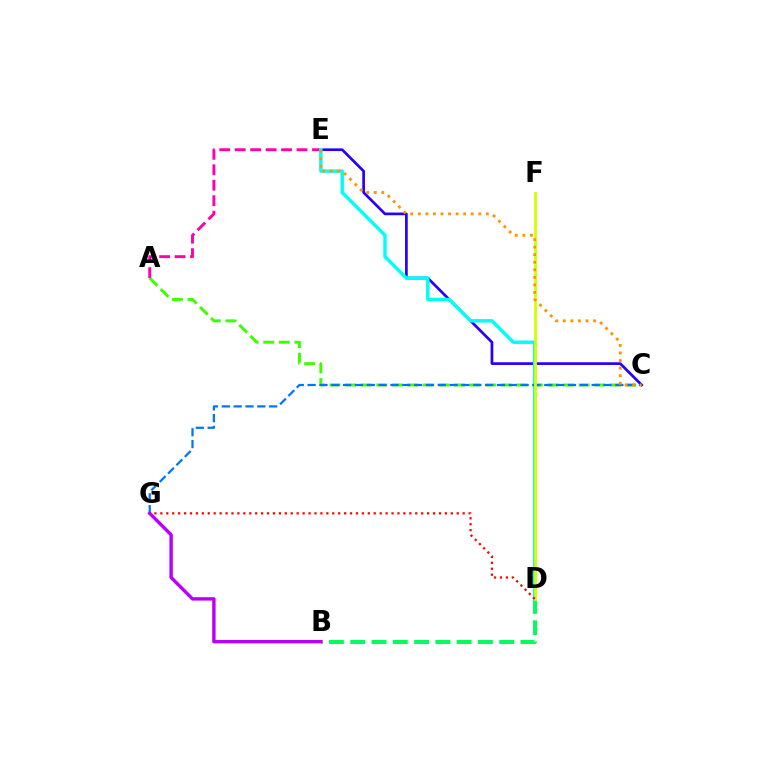{('B', 'D'): [{'color': '#00ff5c', 'line_style': 'dashed', 'thickness': 2.89}], ('A', 'C'): [{'color': '#3dff00', 'line_style': 'dashed', 'thickness': 2.12}], ('C', 'E'): [{'color': '#2500ff', 'line_style': 'solid', 'thickness': 1.94}, {'color': '#ff9400', 'line_style': 'dotted', 'thickness': 2.05}], ('A', 'E'): [{'color': '#ff00ac', 'line_style': 'dashed', 'thickness': 2.1}], ('D', 'E'): [{'color': '#00fff6', 'line_style': 'solid', 'thickness': 2.47}], ('C', 'G'): [{'color': '#0074ff', 'line_style': 'dashed', 'thickness': 1.61}], ('B', 'G'): [{'color': '#b900ff', 'line_style': 'solid', 'thickness': 2.44}], ('D', 'F'): [{'color': '#d1ff00', 'line_style': 'solid', 'thickness': 2.01}], ('D', 'G'): [{'color': '#ff0000', 'line_style': 'dotted', 'thickness': 1.61}]}